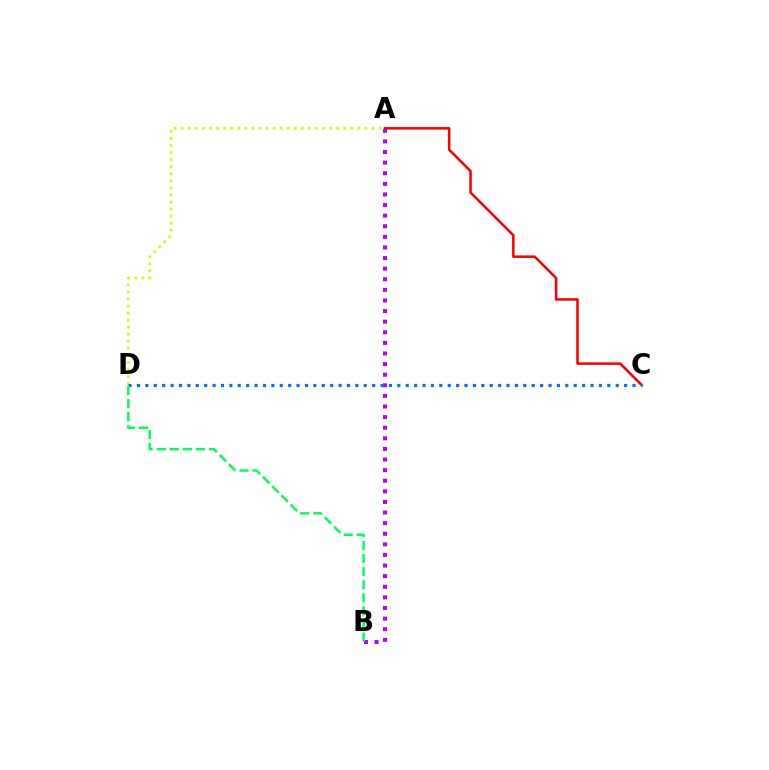{('A', 'C'): [{'color': '#ff0000', 'line_style': 'solid', 'thickness': 1.84}], ('A', 'D'): [{'color': '#d1ff00', 'line_style': 'dotted', 'thickness': 1.92}], ('A', 'B'): [{'color': '#b900ff', 'line_style': 'dotted', 'thickness': 2.88}], ('C', 'D'): [{'color': '#0074ff', 'line_style': 'dotted', 'thickness': 2.28}], ('B', 'D'): [{'color': '#00ff5c', 'line_style': 'dashed', 'thickness': 1.78}]}